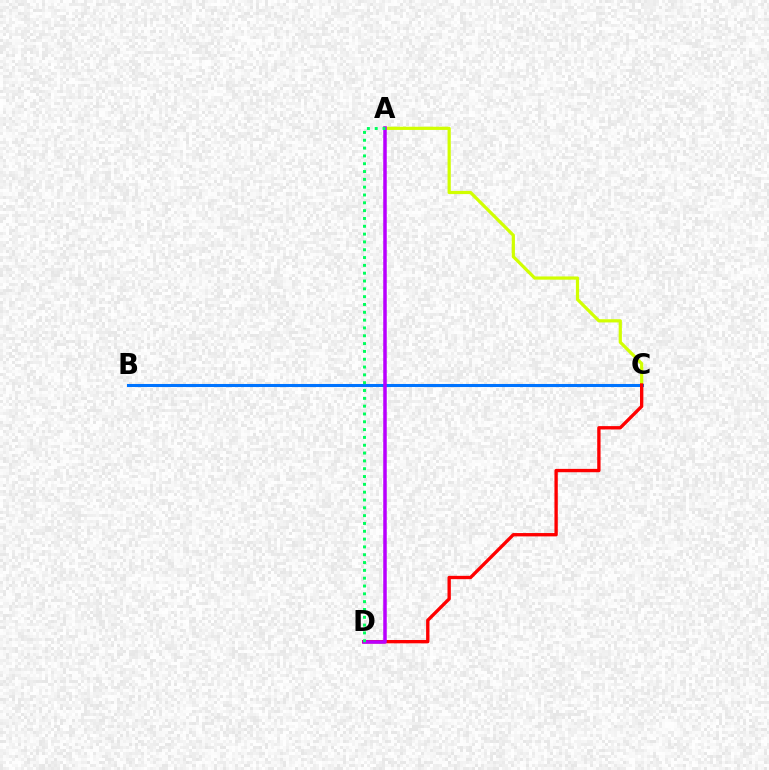{('A', 'C'): [{'color': '#d1ff00', 'line_style': 'solid', 'thickness': 2.31}], ('B', 'C'): [{'color': '#0074ff', 'line_style': 'solid', 'thickness': 2.2}], ('C', 'D'): [{'color': '#ff0000', 'line_style': 'solid', 'thickness': 2.4}], ('A', 'D'): [{'color': '#b900ff', 'line_style': 'solid', 'thickness': 2.54}, {'color': '#00ff5c', 'line_style': 'dotted', 'thickness': 2.12}]}